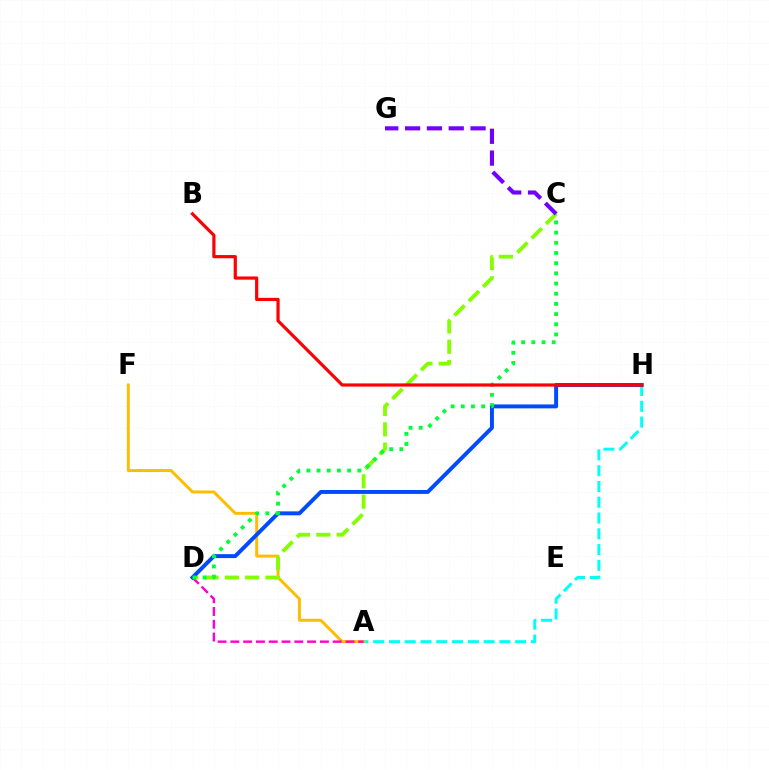{('A', 'H'): [{'color': '#00fff6', 'line_style': 'dashed', 'thickness': 2.14}], ('A', 'F'): [{'color': '#ffbd00', 'line_style': 'solid', 'thickness': 2.13}], ('C', 'D'): [{'color': '#84ff00', 'line_style': 'dashed', 'thickness': 2.76}, {'color': '#00ff39', 'line_style': 'dotted', 'thickness': 2.77}], ('A', 'D'): [{'color': '#ff00cf', 'line_style': 'dashed', 'thickness': 1.74}], ('D', 'H'): [{'color': '#004bff', 'line_style': 'solid', 'thickness': 2.83}], ('B', 'H'): [{'color': '#ff0000', 'line_style': 'solid', 'thickness': 2.3}], ('C', 'G'): [{'color': '#7200ff', 'line_style': 'dashed', 'thickness': 2.96}]}